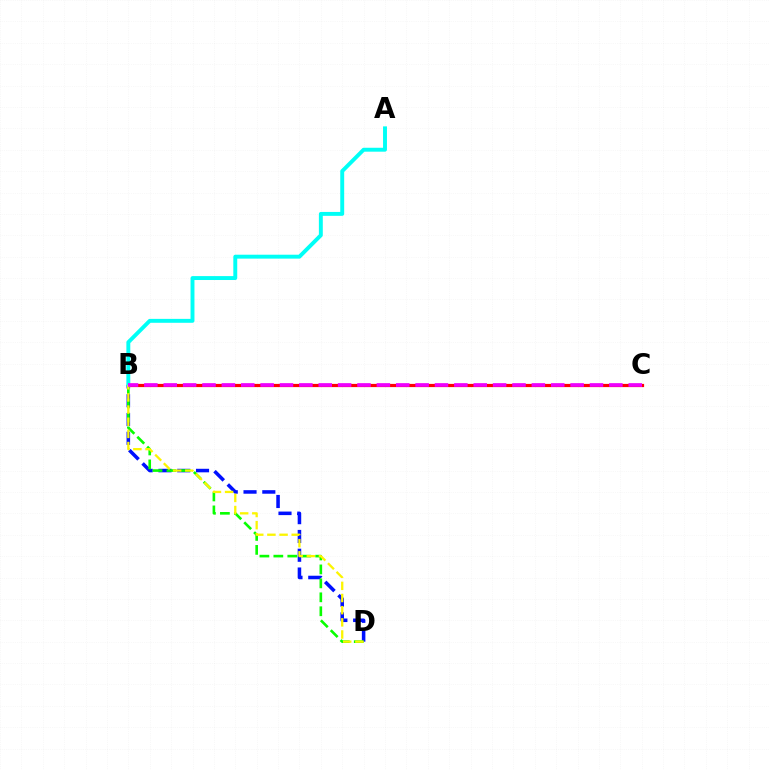{('B', 'D'): [{'color': '#0010ff', 'line_style': 'dashed', 'thickness': 2.55}, {'color': '#08ff00', 'line_style': 'dashed', 'thickness': 1.89}, {'color': '#fcf500', 'line_style': 'dashed', 'thickness': 1.65}], ('B', 'C'): [{'color': '#ff0000', 'line_style': 'solid', 'thickness': 2.31}, {'color': '#ee00ff', 'line_style': 'dashed', 'thickness': 2.63}], ('A', 'B'): [{'color': '#00fff6', 'line_style': 'solid', 'thickness': 2.82}]}